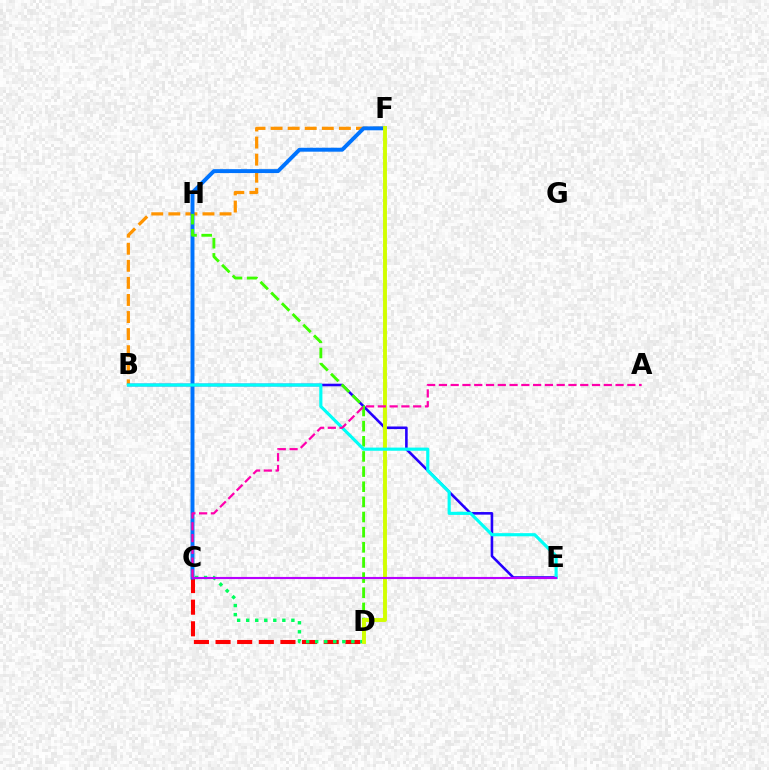{('B', 'F'): [{'color': '#ff9400', 'line_style': 'dashed', 'thickness': 2.32}], ('C', 'D'): [{'color': '#ff0000', 'line_style': 'dashed', 'thickness': 2.94}, {'color': '#00ff5c', 'line_style': 'dotted', 'thickness': 2.46}], ('B', 'E'): [{'color': '#2500ff', 'line_style': 'solid', 'thickness': 1.86}, {'color': '#00fff6', 'line_style': 'solid', 'thickness': 2.27}], ('C', 'F'): [{'color': '#0074ff', 'line_style': 'solid', 'thickness': 2.82}], ('D', 'H'): [{'color': '#3dff00', 'line_style': 'dashed', 'thickness': 2.06}], ('D', 'F'): [{'color': '#d1ff00', 'line_style': 'solid', 'thickness': 2.81}], ('C', 'E'): [{'color': '#b900ff', 'line_style': 'solid', 'thickness': 1.53}], ('A', 'C'): [{'color': '#ff00ac', 'line_style': 'dashed', 'thickness': 1.6}]}